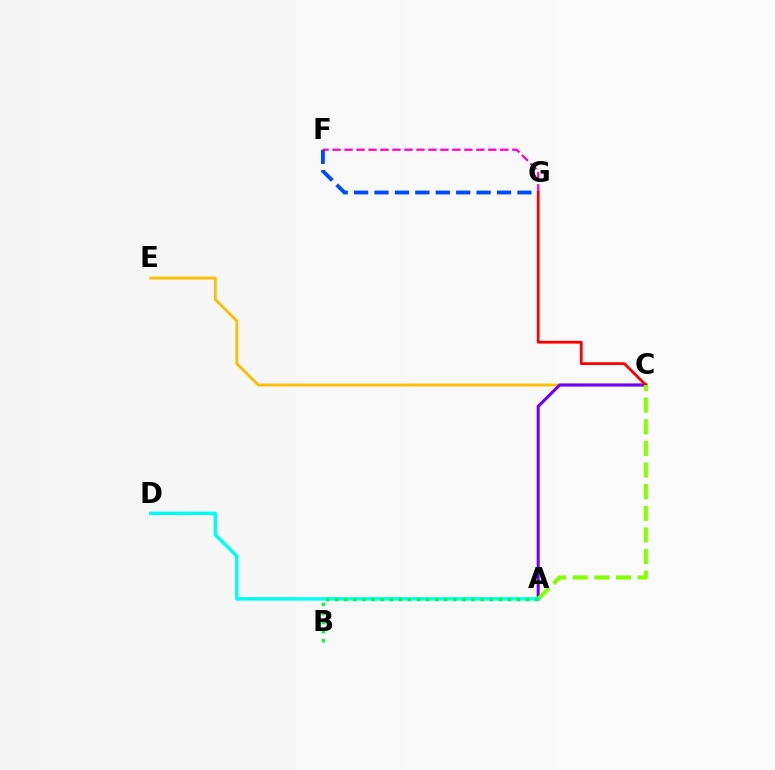{('C', 'E'): [{'color': '#ffbd00', 'line_style': 'solid', 'thickness': 2.05}], ('A', 'C'): [{'color': '#7200ff', 'line_style': 'solid', 'thickness': 2.19}, {'color': '#84ff00', 'line_style': 'dashed', 'thickness': 2.94}], ('F', 'G'): [{'color': '#ff00cf', 'line_style': 'dashed', 'thickness': 1.63}, {'color': '#004bff', 'line_style': 'dashed', 'thickness': 2.77}], ('C', 'G'): [{'color': '#ff0000', 'line_style': 'solid', 'thickness': 2.0}], ('A', 'D'): [{'color': '#00fff6', 'line_style': 'solid', 'thickness': 2.47}], ('A', 'B'): [{'color': '#00ff39', 'line_style': 'dotted', 'thickness': 2.47}]}